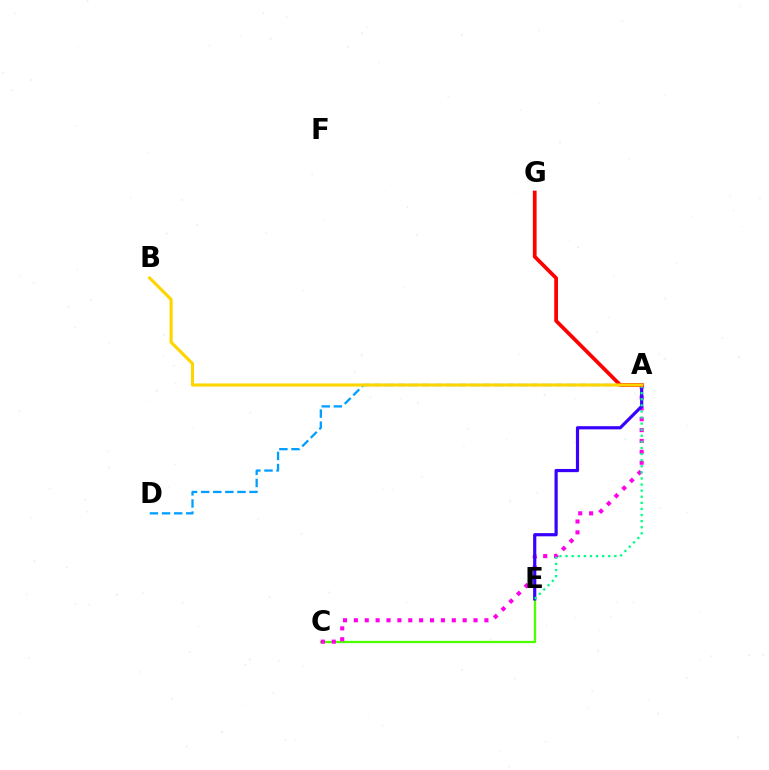{('A', 'D'): [{'color': '#009eff', 'line_style': 'dashed', 'thickness': 1.64}], ('C', 'E'): [{'color': '#4fff00', 'line_style': 'solid', 'thickness': 1.64}], ('A', 'C'): [{'color': '#ff00ed', 'line_style': 'dotted', 'thickness': 2.96}], ('A', 'E'): [{'color': '#3700ff', 'line_style': 'solid', 'thickness': 2.29}, {'color': '#00ff86', 'line_style': 'dotted', 'thickness': 1.66}], ('A', 'G'): [{'color': '#ff0000', 'line_style': 'solid', 'thickness': 2.69}], ('A', 'B'): [{'color': '#ffd500', 'line_style': 'solid', 'thickness': 2.24}]}